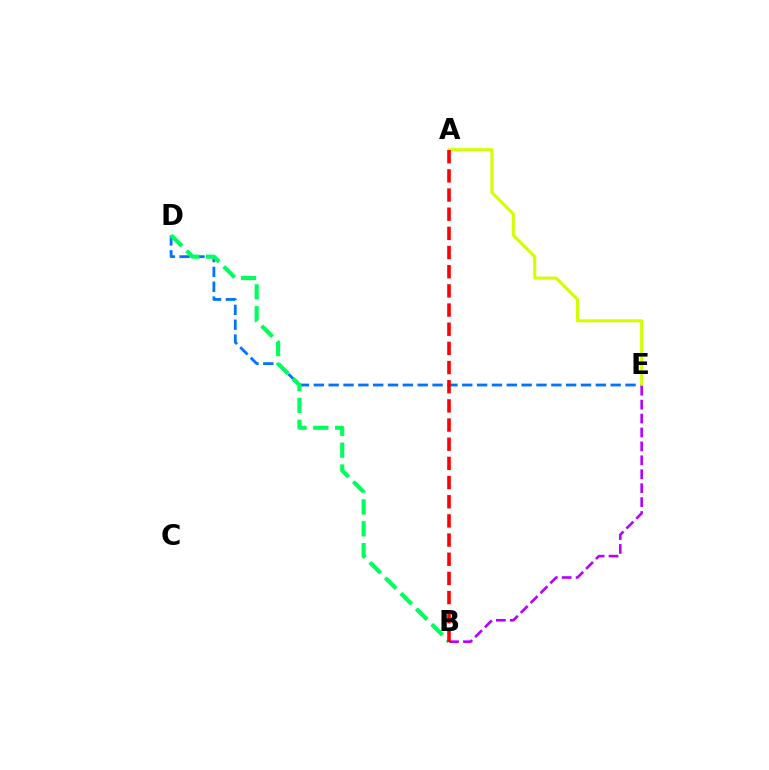{('D', 'E'): [{'color': '#0074ff', 'line_style': 'dashed', 'thickness': 2.02}], ('A', 'E'): [{'color': '#d1ff00', 'line_style': 'solid', 'thickness': 2.19}], ('B', 'D'): [{'color': '#00ff5c', 'line_style': 'dashed', 'thickness': 2.97}], ('B', 'E'): [{'color': '#b900ff', 'line_style': 'dashed', 'thickness': 1.89}], ('A', 'B'): [{'color': '#ff0000', 'line_style': 'dashed', 'thickness': 2.6}]}